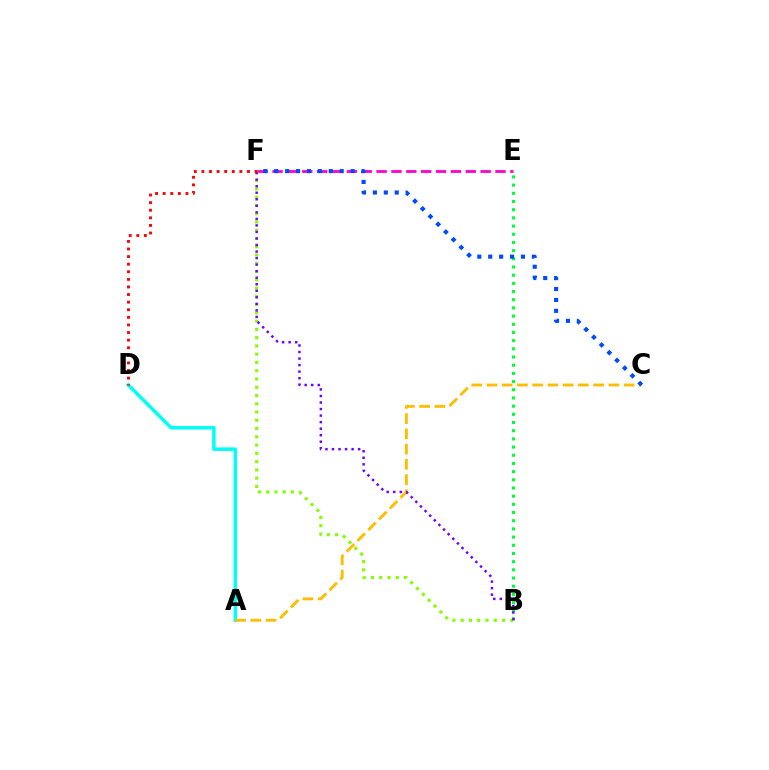{('B', 'E'): [{'color': '#00ff39', 'line_style': 'dotted', 'thickness': 2.22}], ('E', 'F'): [{'color': '#ff00cf', 'line_style': 'dashed', 'thickness': 2.02}], ('A', 'D'): [{'color': '#00fff6', 'line_style': 'solid', 'thickness': 2.51}], ('B', 'F'): [{'color': '#84ff00', 'line_style': 'dotted', 'thickness': 2.25}, {'color': '#7200ff', 'line_style': 'dotted', 'thickness': 1.78}], ('A', 'C'): [{'color': '#ffbd00', 'line_style': 'dashed', 'thickness': 2.07}], ('C', 'F'): [{'color': '#004bff', 'line_style': 'dotted', 'thickness': 2.97}], ('D', 'F'): [{'color': '#ff0000', 'line_style': 'dotted', 'thickness': 2.06}]}